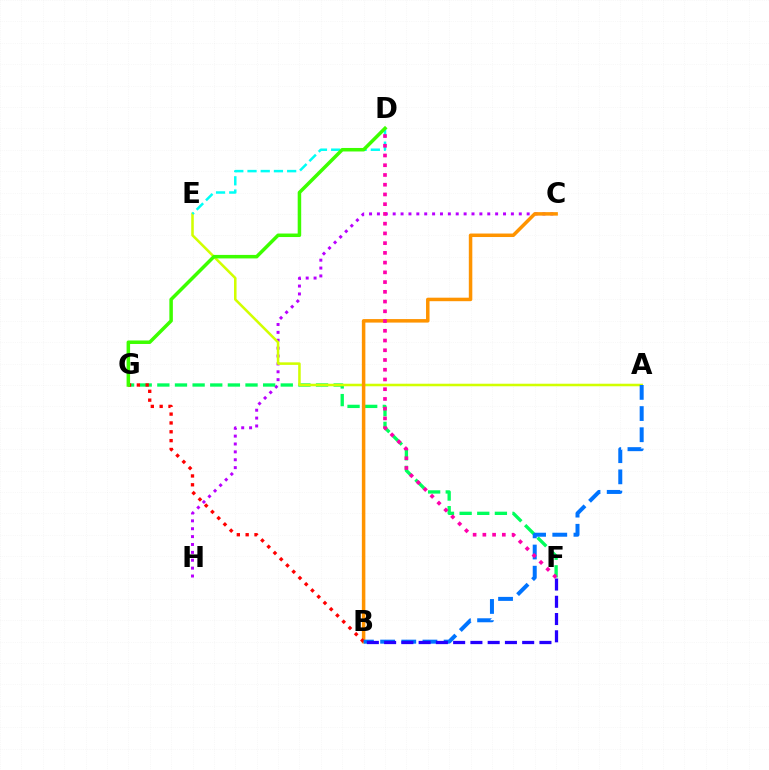{('C', 'H'): [{'color': '#b900ff', 'line_style': 'dotted', 'thickness': 2.14}], ('F', 'G'): [{'color': '#00ff5c', 'line_style': 'dashed', 'thickness': 2.4}], ('A', 'E'): [{'color': '#d1ff00', 'line_style': 'solid', 'thickness': 1.83}], ('B', 'C'): [{'color': '#ff9400', 'line_style': 'solid', 'thickness': 2.52}], ('B', 'G'): [{'color': '#ff0000', 'line_style': 'dotted', 'thickness': 2.4}], ('D', 'E'): [{'color': '#00fff6', 'line_style': 'dashed', 'thickness': 1.8}], ('D', 'G'): [{'color': '#3dff00', 'line_style': 'solid', 'thickness': 2.52}], ('A', 'B'): [{'color': '#0074ff', 'line_style': 'dashed', 'thickness': 2.88}], ('B', 'F'): [{'color': '#2500ff', 'line_style': 'dashed', 'thickness': 2.34}], ('D', 'F'): [{'color': '#ff00ac', 'line_style': 'dotted', 'thickness': 2.65}]}